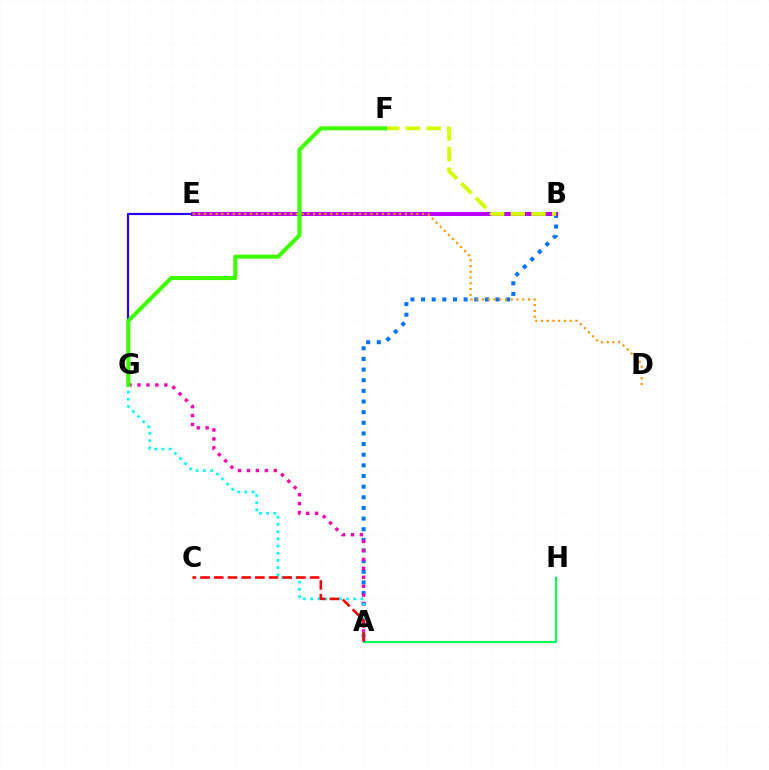{('A', 'B'): [{'color': '#0074ff', 'line_style': 'dotted', 'thickness': 2.89}], ('B', 'E'): [{'color': '#b900ff', 'line_style': 'solid', 'thickness': 2.91}], ('E', 'G'): [{'color': '#2500ff', 'line_style': 'solid', 'thickness': 1.55}], ('B', 'F'): [{'color': '#d1ff00', 'line_style': 'dashed', 'thickness': 2.81}], ('A', 'G'): [{'color': '#ff00ac', 'line_style': 'dotted', 'thickness': 2.43}, {'color': '#00fff6', 'line_style': 'dotted', 'thickness': 1.95}], ('D', 'E'): [{'color': '#ff9400', 'line_style': 'dotted', 'thickness': 1.56}], ('A', 'H'): [{'color': '#00ff5c', 'line_style': 'solid', 'thickness': 1.54}], ('A', 'C'): [{'color': '#ff0000', 'line_style': 'dashed', 'thickness': 1.86}], ('F', 'G'): [{'color': '#3dff00', 'line_style': 'solid', 'thickness': 2.91}]}